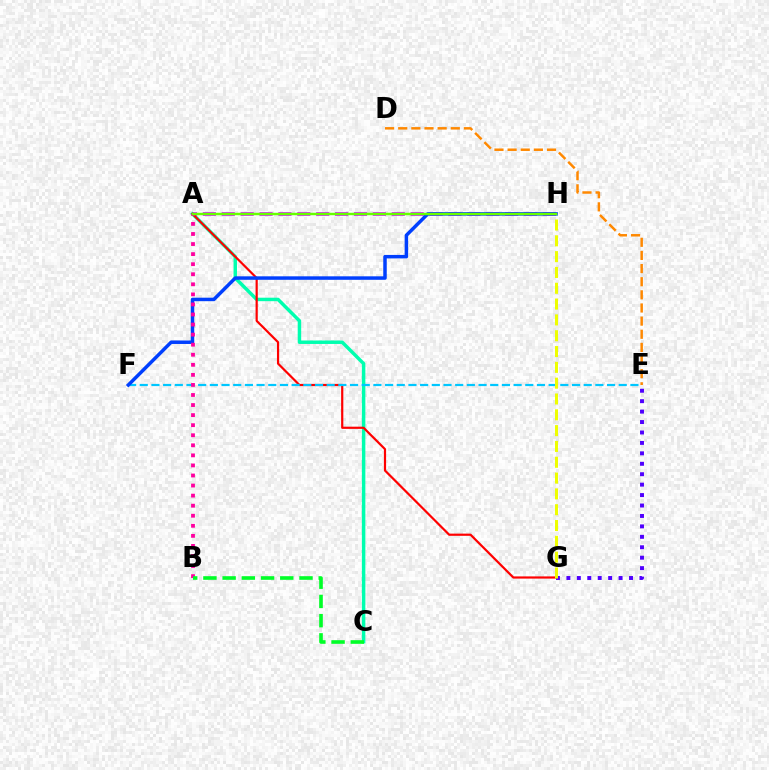{('A', 'C'): [{'color': '#00ffaf', 'line_style': 'solid', 'thickness': 2.5}], ('A', 'H'): [{'color': '#d600ff', 'line_style': 'dashed', 'thickness': 2.57}, {'color': '#66ff00', 'line_style': 'solid', 'thickness': 1.75}], ('A', 'G'): [{'color': '#ff0000', 'line_style': 'solid', 'thickness': 1.58}], ('E', 'F'): [{'color': '#00c7ff', 'line_style': 'dashed', 'thickness': 1.59}], ('E', 'G'): [{'color': '#4f00ff', 'line_style': 'dotted', 'thickness': 2.83}], ('F', 'H'): [{'color': '#003fff', 'line_style': 'solid', 'thickness': 2.51}], ('D', 'E'): [{'color': '#ff8800', 'line_style': 'dashed', 'thickness': 1.78}], ('A', 'B'): [{'color': '#ff00a0', 'line_style': 'dotted', 'thickness': 2.73}], ('G', 'H'): [{'color': '#eeff00', 'line_style': 'dashed', 'thickness': 2.15}], ('B', 'C'): [{'color': '#00ff27', 'line_style': 'dashed', 'thickness': 2.61}]}